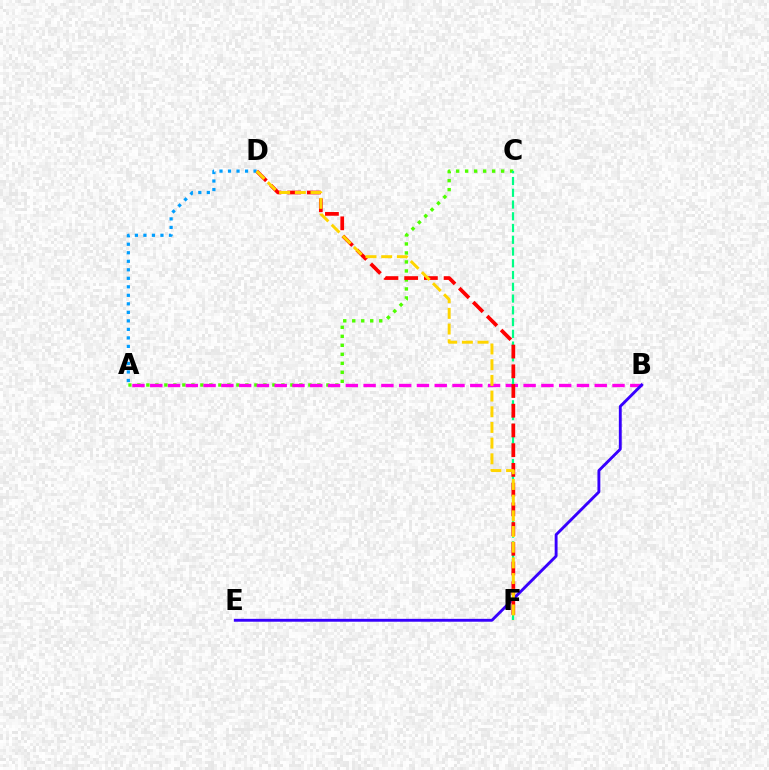{('A', 'C'): [{'color': '#4fff00', 'line_style': 'dotted', 'thickness': 2.45}], ('A', 'B'): [{'color': '#ff00ed', 'line_style': 'dashed', 'thickness': 2.42}], ('B', 'E'): [{'color': '#3700ff', 'line_style': 'solid', 'thickness': 2.07}], ('C', 'F'): [{'color': '#00ff86', 'line_style': 'dashed', 'thickness': 1.6}], ('D', 'F'): [{'color': '#ff0000', 'line_style': 'dashed', 'thickness': 2.68}, {'color': '#ffd500', 'line_style': 'dashed', 'thickness': 2.13}], ('A', 'D'): [{'color': '#009eff', 'line_style': 'dotted', 'thickness': 2.31}]}